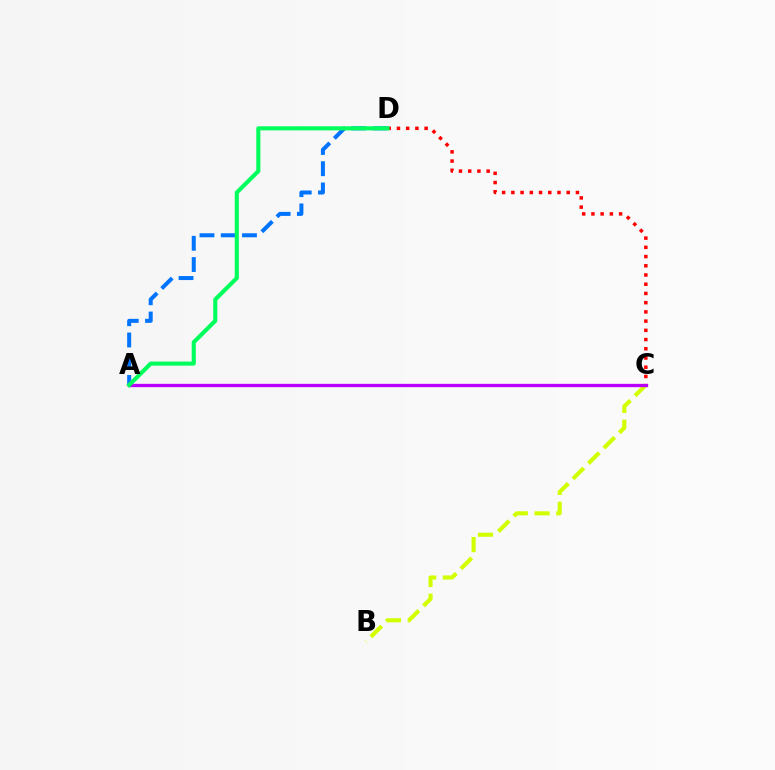{('C', 'D'): [{'color': '#ff0000', 'line_style': 'dotted', 'thickness': 2.51}], ('B', 'C'): [{'color': '#d1ff00', 'line_style': 'dashed', 'thickness': 2.96}], ('A', 'D'): [{'color': '#0074ff', 'line_style': 'dashed', 'thickness': 2.89}, {'color': '#00ff5c', 'line_style': 'solid', 'thickness': 2.95}], ('A', 'C'): [{'color': '#b900ff', 'line_style': 'solid', 'thickness': 2.39}]}